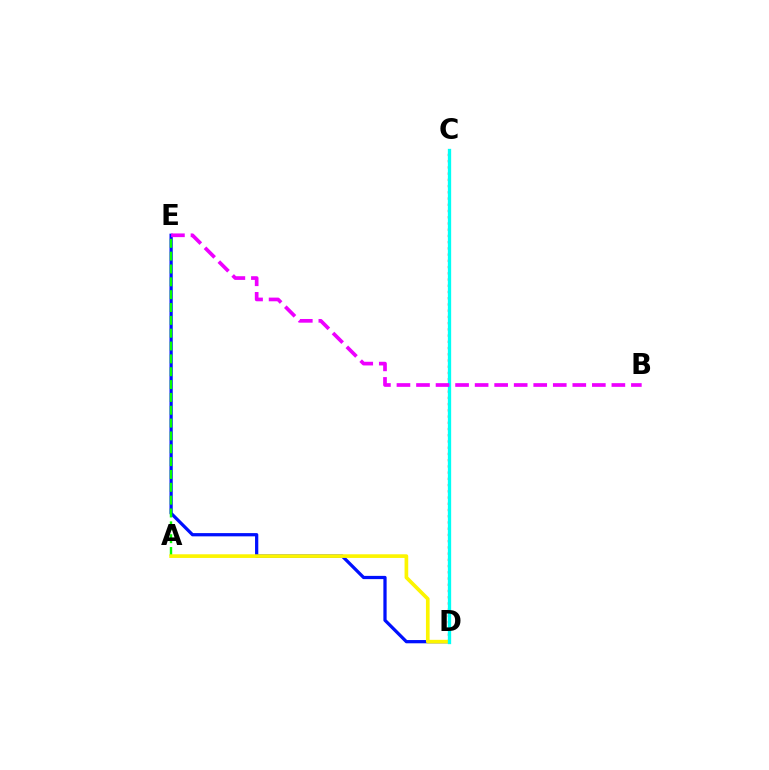{('D', 'E'): [{'color': '#0010ff', 'line_style': 'solid', 'thickness': 2.34}], ('C', 'D'): [{'color': '#ff0000', 'line_style': 'dotted', 'thickness': 1.69}, {'color': '#00fff6', 'line_style': 'solid', 'thickness': 2.38}], ('A', 'E'): [{'color': '#08ff00', 'line_style': 'dashed', 'thickness': 1.74}], ('A', 'D'): [{'color': '#fcf500', 'line_style': 'solid', 'thickness': 2.64}], ('B', 'E'): [{'color': '#ee00ff', 'line_style': 'dashed', 'thickness': 2.65}]}